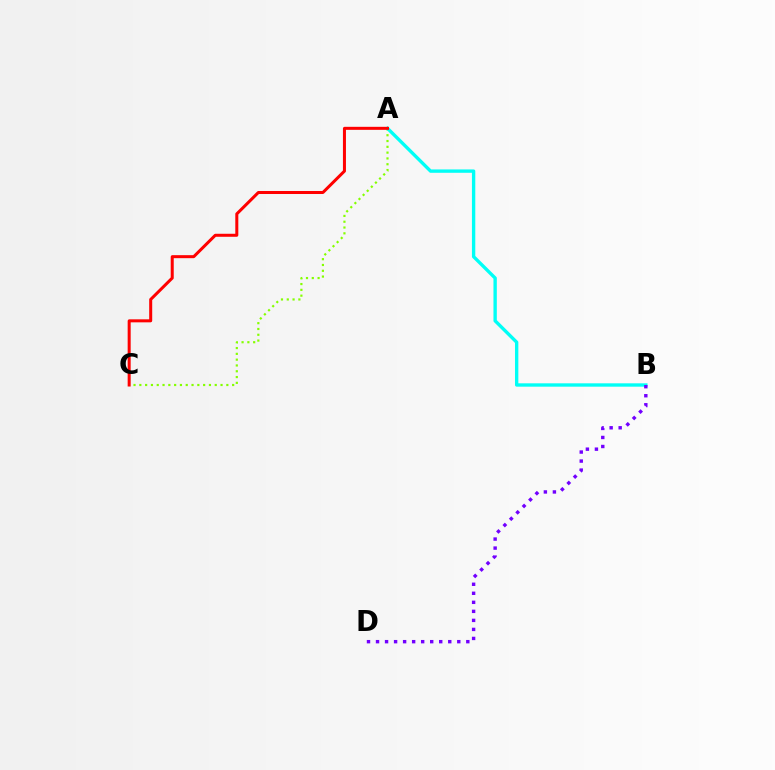{('A', 'C'): [{'color': '#84ff00', 'line_style': 'dotted', 'thickness': 1.58}, {'color': '#ff0000', 'line_style': 'solid', 'thickness': 2.17}], ('A', 'B'): [{'color': '#00fff6', 'line_style': 'solid', 'thickness': 2.42}], ('B', 'D'): [{'color': '#7200ff', 'line_style': 'dotted', 'thickness': 2.45}]}